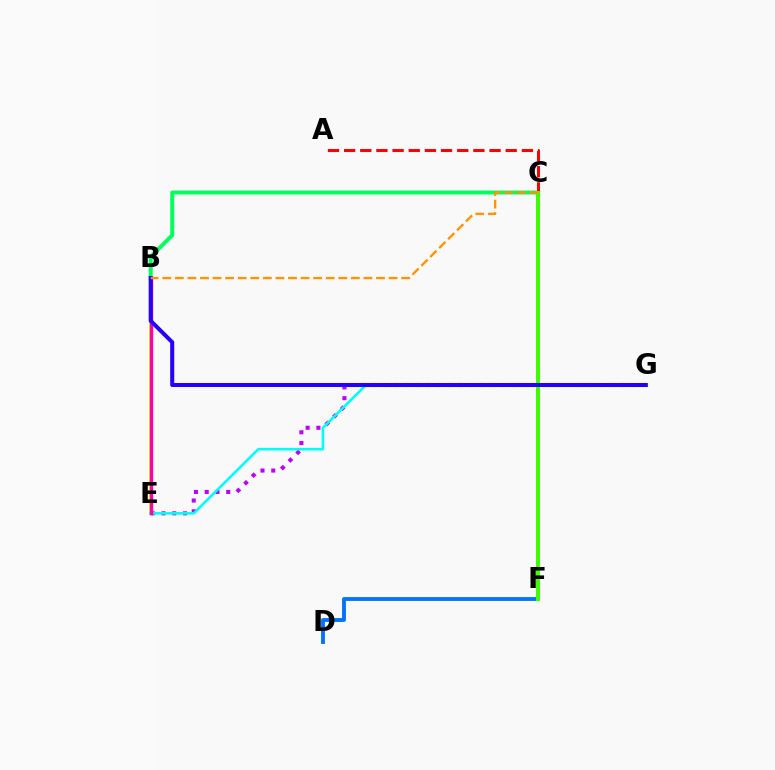{('E', 'G'): [{'color': '#b900ff', 'line_style': 'dotted', 'thickness': 2.93}, {'color': '#00fff6', 'line_style': 'solid', 'thickness': 1.87}], ('B', 'E'): [{'color': '#d1ff00', 'line_style': 'solid', 'thickness': 2.74}, {'color': '#ff00ac', 'line_style': 'solid', 'thickness': 2.42}], ('D', 'F'): [{'color': '#0074ff', 'line_style': 'solid', 'thickness': 2.78}], ('B', 'C'): [{'color': '#00ff5c', 'line_style': 'solid', 'thickness': 2.85}, {'color': '#ff9400', 'line_style': 'dashed', 'thickness': 1.71}], ('A', 'C'): [{'color': '#ff0000', 'line_style': 'dashed', 'thickness': 2.2}], ('C', 'F'): [{'color': '#3dff00', 'line_style': 'solid', 'thickness': 2.86}], ('B', 'G'): [{'color': '#2500ff', 'line_style': 'solid', 'thickness': 2.9}]}